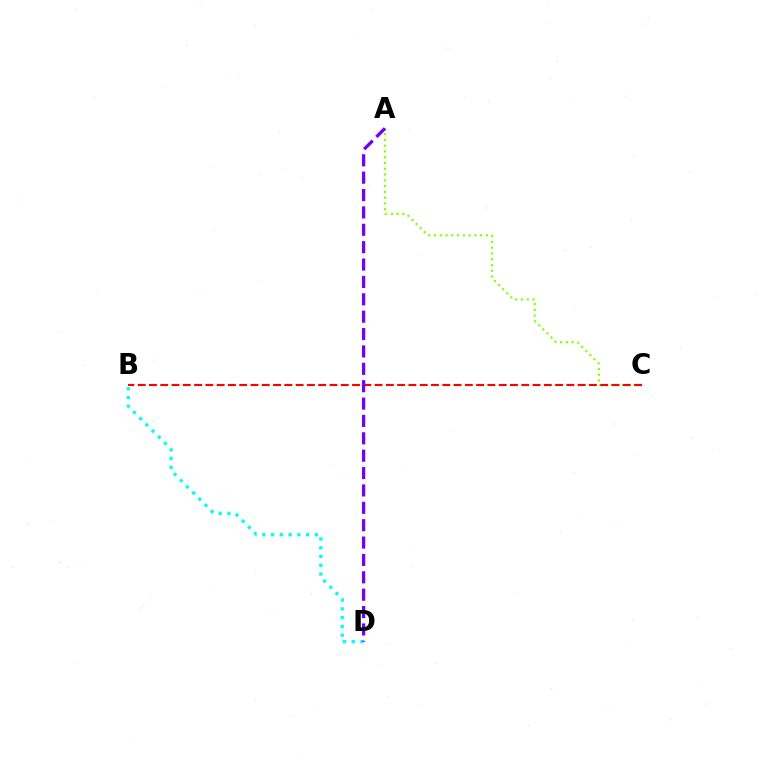{('A', 'C'): [{'color': '#84ff00', 'line_style': 'dotted', 'thickness': 1.57}], ('B', 'C'): [{'color': '#ff0000', 'line_style': 'dashed', 'thickness': 1.53}], ('B', 'D'): [{'color': '#00fff6', 'line_style': 'dotted', 'thickness': 2.38}], ('A', 'D'): [{'color': '#7200ff', 'line_style': 'dashed', 'thickness': 2.36}]}